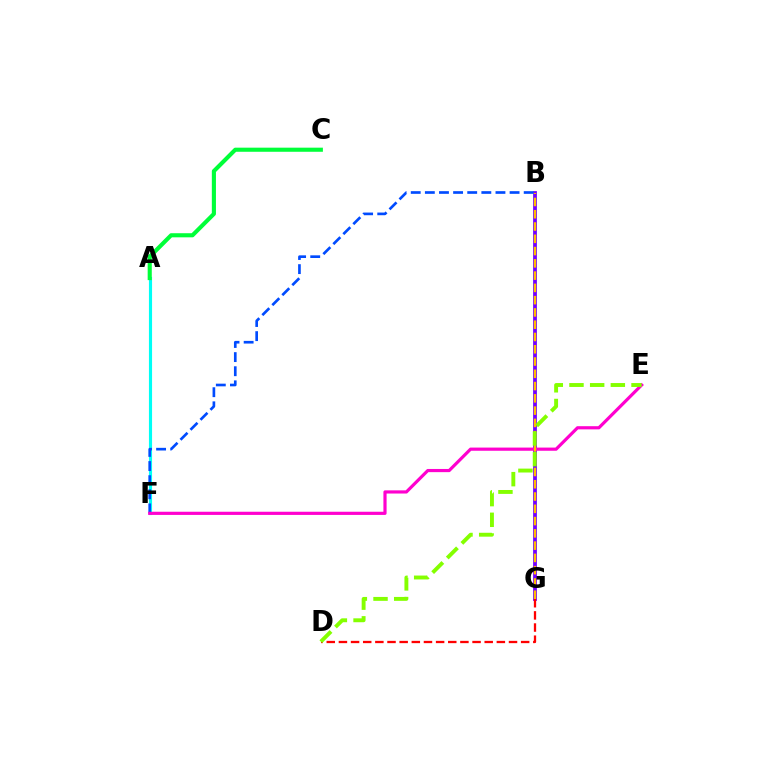{('A', 'F'): [{'color': '#00fff6', 'line_style': 'solid', 'thickness': 2.25}], ('B', 'G'): [{'color': '#7200ff', 'line_style': 'solid', 'thickness': 2.72}, {'color': '#ffbd00', 'line_style': 'dashed', 'thickness': 1.67}], ('D', 'G'): [{'color': '#ff0000', 'line_style': 'dashed', 'thickness': 1.65}], ('A', 'C'): [{'color': '#00ff39', 'line_style': 'solid', 'thickness': 2.96}], ('B', 'F'): [{'color': '#004bff', 'line_style': 'dashed', 'thickness': 1.92}], ('E', 'F'): [{'color': '#ff00cf', 'line_style': 'solid', 'thickness': 2.29}], ('D', 'E'): [{'color': '#84ff00', 'line_style': 'dashed', 'thickness': 2.81}]}